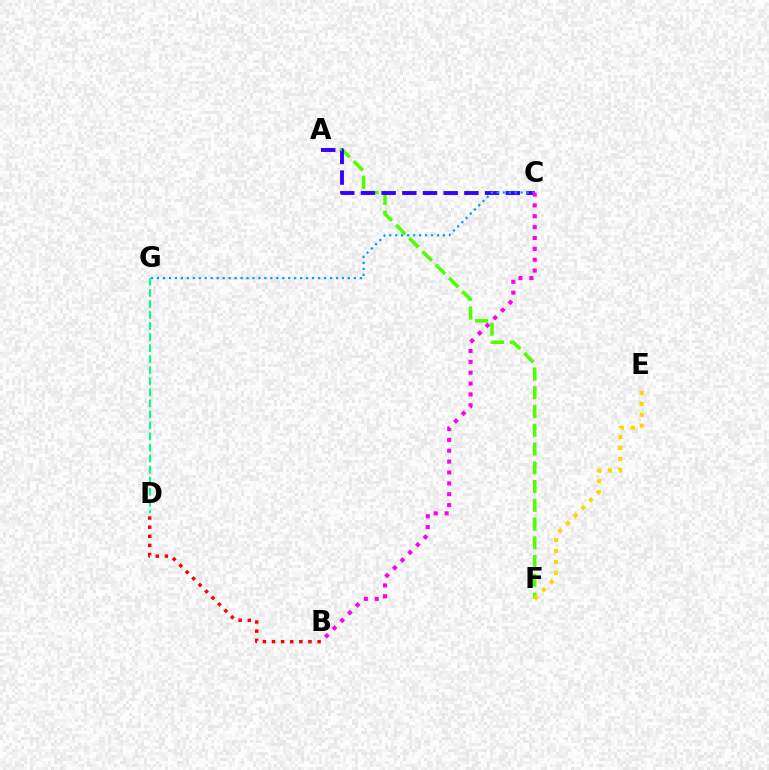{('A', 'F'): [{'color': '#4fff00', 'line_style': 'dashed', 'thickness': 2.55}], ('A', 'C'): [{'color': '#3700ff', 'line_style': 'dashed', 'thickness': 2.81}], ('C', 'G'): [{'color': '#009eff', 'line_style': 'dotted', 'thickness': 1.62}], ('B', 'D'): [{'color': '#ff0000', 'line_style': 'dotted', 'thickness': 2.48}], ('E', 'F'): [{'color': '#ffd500', 'line_style': 'dotted', 'thickness': 2.97}], ('D', 'G'): [{'color': '#00ff86', 'line_style': 'dashed', 'thickness': 1.5}], ('B', 'C'): [{'color': '#ff00ed', 'line_style': 'dotted', 'thickness': 2.95}]}